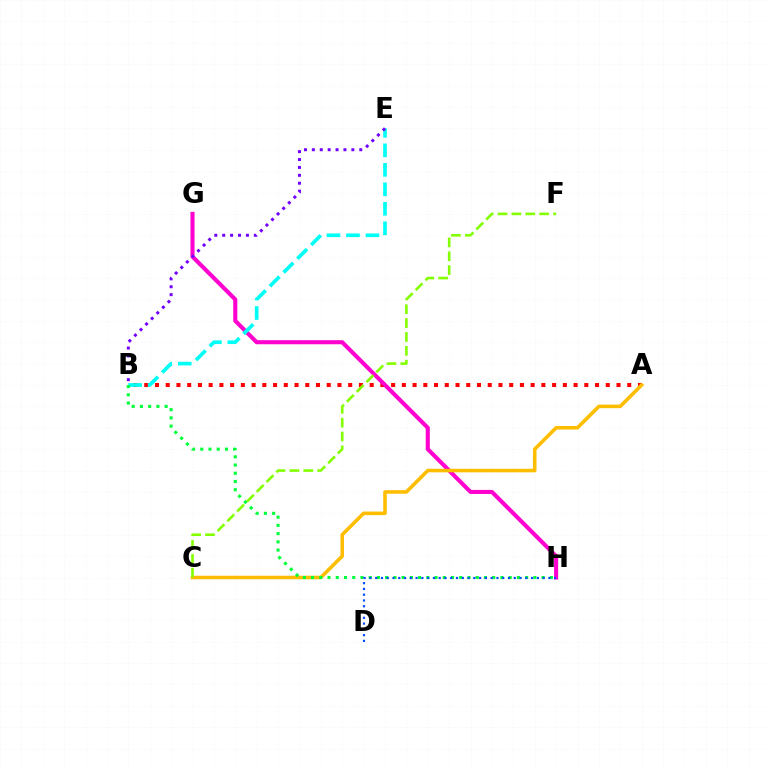{('A', 'B'): [{'color': '#ff0000', 'line_style': 'dotted', 'thickness': 2.92}], ('G', 'H'): [{'color': '#ff00cf', 'line_style': 'solid', 'thickness': 2.94}], ('A', 'C'): [{'color': '#ffbd00', 'line_style': 'solid', 'thickness': 2.56}], ('B', 'E'): [{'color': '#00fff6', 'line_style': 'dashed', 'thickness': 2.65}, {'color': '#7200ff', 'line_style': 'dotted', 'thickness': 2.15}], ('B', 'H'): [{'color': '#00ff39', 'line_style': 'dotted', 'thickness': 2.24}], ('D', 'H'): [{'color': '#004bff', 'line_style': 'dotted', 'thickness': 1.57}], ('C', 'F'): [{'color': '#84ff00', 'line_style': 'dashed', 'thickness': 1.88}]}